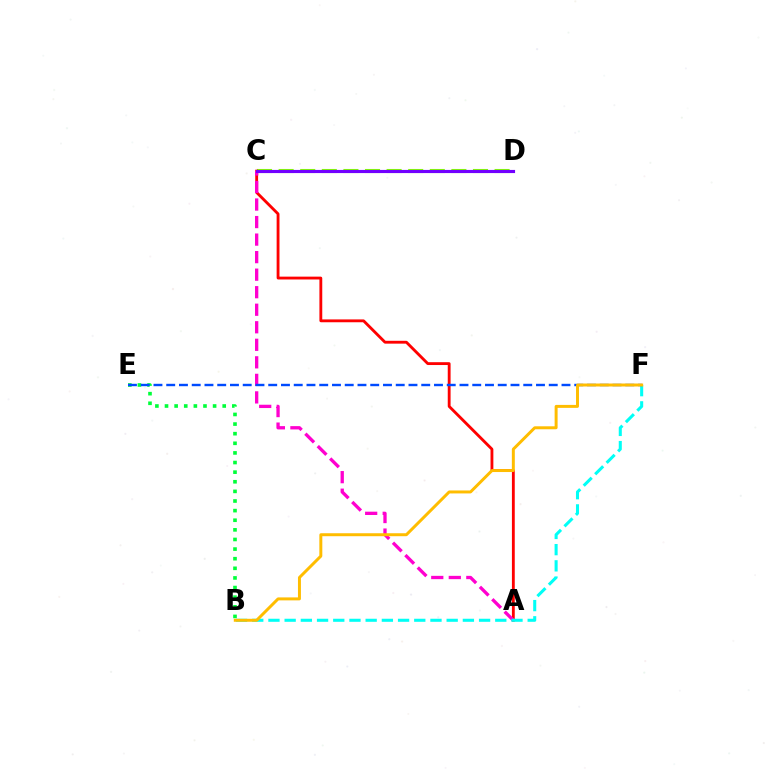{('B', 'E'): [{'color': '#00ff39', 'line_style': 'dotted', 'thickness': 2.61}], ('C', 'D'): [{'color': '#84ff00', 'line_style': 'dashed', 'thickness': 2.93}, {'color': '#7200ff', 'line_style': 'solid', 'thickness': 2.26}], ('A', 'C'): [{'color': '#ff0000', 'line_style': 'solid', 'thickness': 2.05}, {'color': '#ff00cf', 'line_style': 'dashed', 'thickness': 2.38}], ('B', 'F'): [{'color': '#00fff6', 'line_style': 'dashed', 'thickness': 2.2}, {'color': '#ffbd00', 'line_style': 'solid', 'thickness': 2.14}], ('E', 'F'): [{'color': '#004bff', 'line_style': 'dashed', 'thickness': 1.73}]}